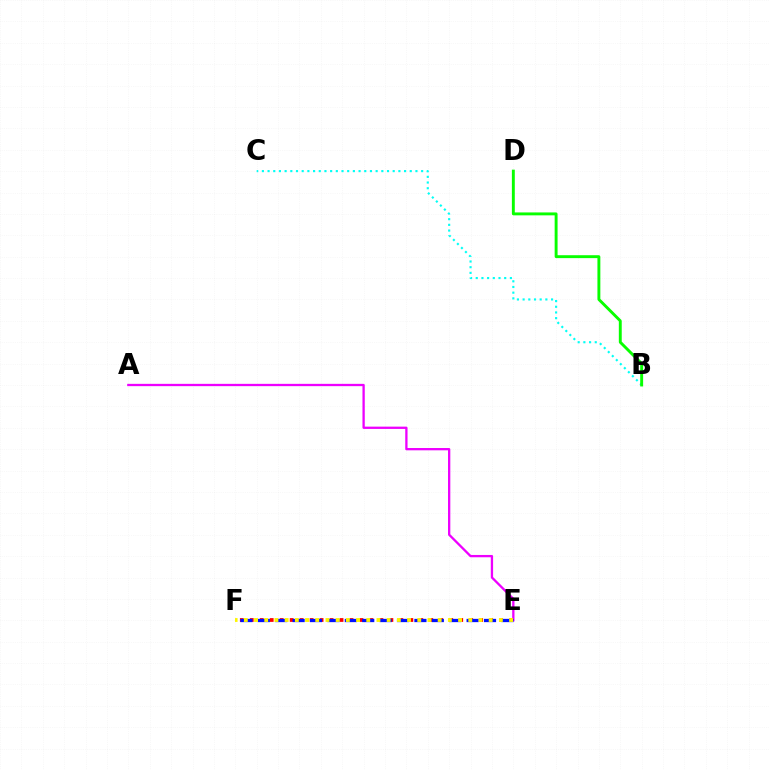{('E', 'F'): [{'color': '#ff0000', 'line_style': 'dotted', 'thickness': 2.71}, {'color': '#0010ff', 'line_style': 'dashed', 'thickness': 2.36}, {'color': '#fcf500', 'line_style': 'dotted', 'thickness': 2.77}], ('A', 'E'): [{'color': '#ee00ff', 'line_style': 'solid', 'thickness': 1.66}], ('B', 'C'): [{'color': '#00fff6', 'line_style': 'dotted', 'thickness': 1.55}], ('B', 'D'): [{'color': '#08ff00', 'line_style': 'solid', 'thickness': 2.09}]}